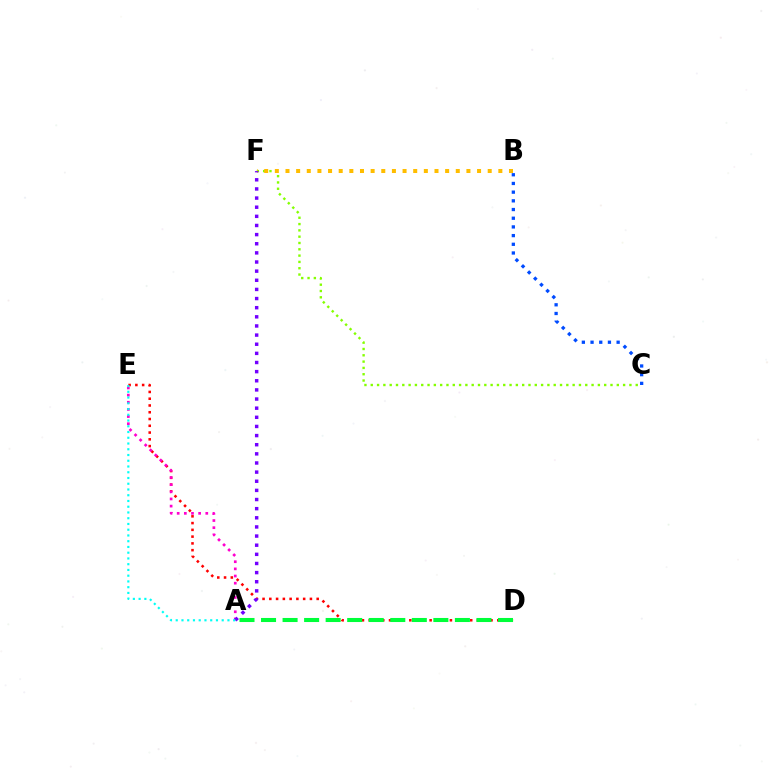{('C', 'F'): [{'color': '#84ff00', 'line_style': 'dotted', 'thickness': 1.71}], ('B', 'C'): [{'color': '#004bff', 'line_style': 'dotted', 'thickness': 2.36}], ('D', 'E'): [{'color': '#ff0000', 'line_style': 'dotted', 'thickness': 1.84}], ('A', 'E'): [{'color': '#ff00cf', 'line_style': 'dotted', 'thickness': 1.94}, {'color': '#00fff6', 'line_style': 'dotted', 'thickness': 1.56}], ('B', 'F'): [{'color': '#ffbd00', 'line_style': 'dotted', 'thickness': 2.89}], ('A', 'F'): [{'color': '#7200ff', 'line_style': 'dotted', 'thickness': 2.48}], ('A', 'D'): [{'color': '#00ff39', 'line_style': 'dashed', 'thickness': 2.93}]}